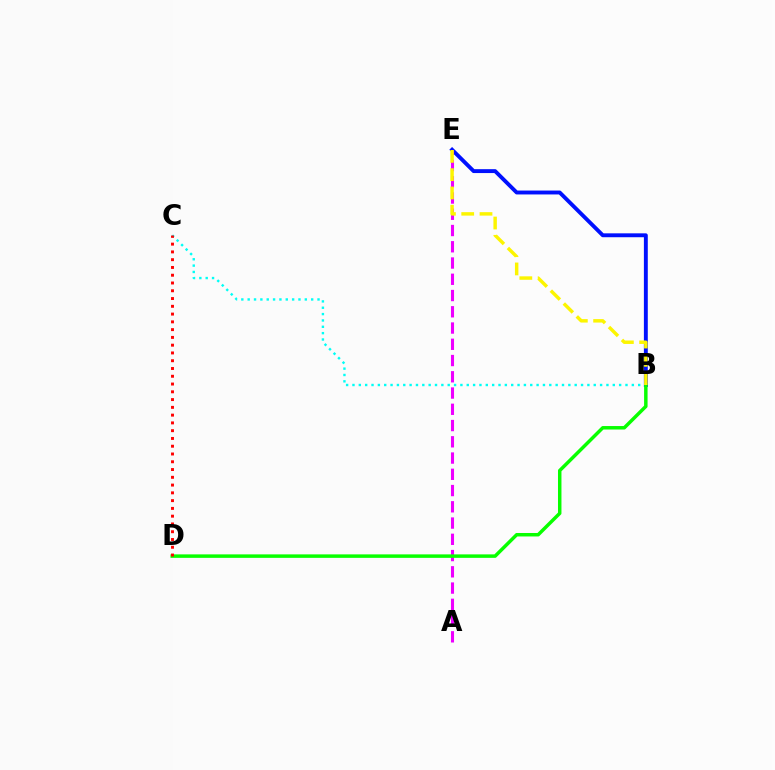{('B', 'C'): [{'color': '#00fff6', 'line_style': 'dotted', 'thickness': 1.73}], ('B', 'E'): [{'color': '#0010ff', 'line_style': 'solid', 'thickness': 2.8}, {'color': '#fcf500', 'line_style': 'dashed', 'thickness': 2.48}], ('A', 'E'): [{'color': '#ee00ff', 'line_style': 'dashed', 'thickness': 2.21}], ('B', 'D'): [{'color': '#08ff00', 'line_style': 'solid', 'thickness': 2.5}], ('C', 'D'): [{'color': '#ff0000', 'line_style': 'dotted', 'thickness': 2.11}]}